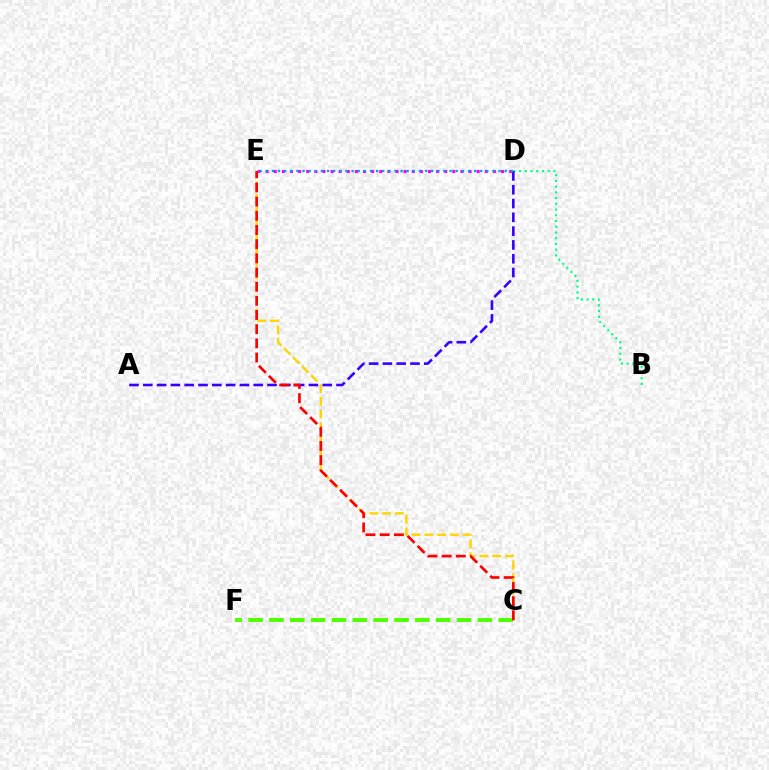{('B', 'D'): [{'color': '#00ff86', 'line_style': 'dotted', 'thickness': 1.56}], ('A', 'D'): [{'color': '#3700ff', 'line_style': 'dashed', 'thickness': 1.88}], ('C', 'E'): [{'color': '#ffd500', 'line_style': 'dashed', 'thickness': 1.73}, {'color': '#ff0000', 'line_style': 'dashed', 'thickness': 1.93}], ('D', 'E'): [{'color': '#ff00ed', 'line_style': 'dotted', 'thickness': 2.21}, {'color': '#009eff', 'line_style': 'dotted', 'thickness': 1.66}], ('C', 'F'): [{'color': '#4fff00', 'line_style': 'dashed', 'thickness': 2.83}]}